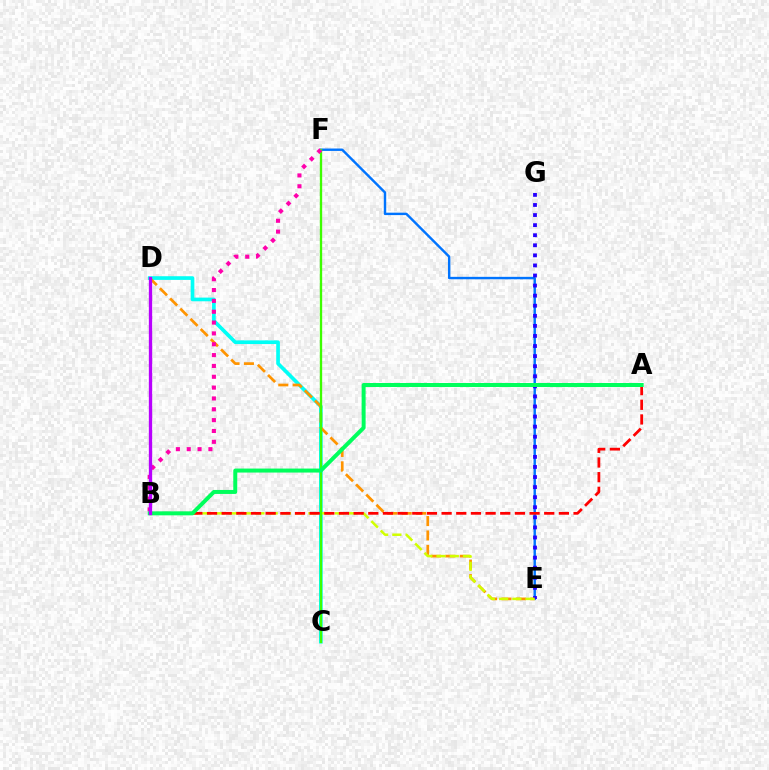{('E', 'F'): [{'color': '#0074ff', 'line_style': 'solid', 'thickness': 1.74}], ('C', 'D'): [{'color': '#00fff6', 'line_style': 'solid', 'thickness': 2.65}], ('D', 'E'): [{'color': '#ff9400', 'line_style': 'dashed', 'thickness': 1.96}], ('E', 'G'): [{'color': '#2500ff', 'line_style': 'dotted', 'thickness': 2.74}], ('B', 'E'): [{'color': '#d1ff00', 'line_style': 'dashed', 'thickness': 1.8}], ('C', 'F'): [{'color': '#3dff00', 'line_style': 'solid', 'thickness': 1.68}], ('A', 'B'): [{'color': '#ff0000', 'line_style': 'dashed', 'thickness': 1.99}, {'color': '#00ff5c', 'line_style': 'solid', 'thickness': 2.87}], ('B', 'F'): [{'color': '#ff00ac', 'line_style': 'dotted', 'thickness': 2.95}], ('B', 'D'): [{'color': '#b900ff', 'line_style': 'solid', 'thickness': 2.39}]}